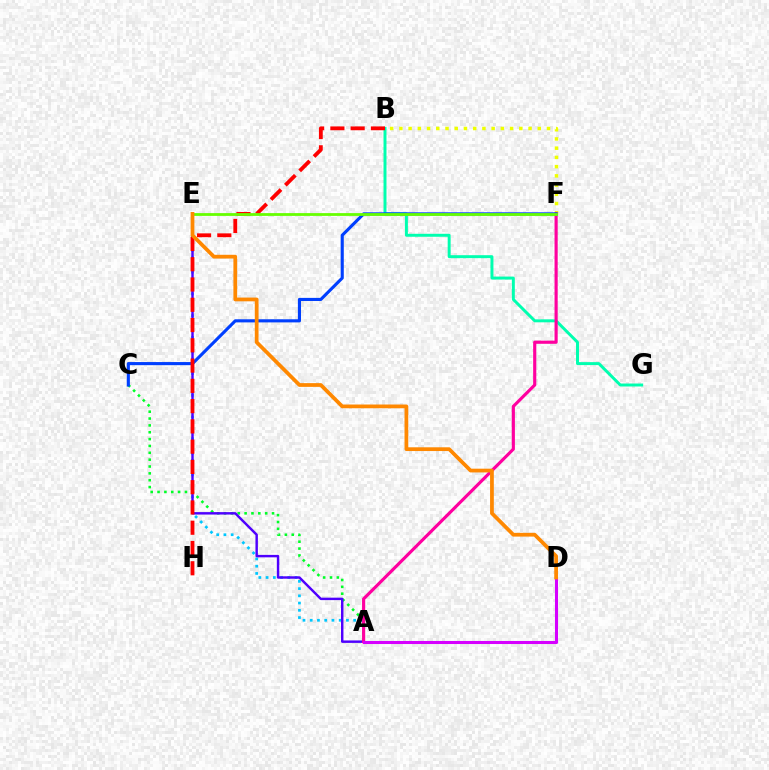{('B', 'F'): [{'color': '#eeff00', 'line_style': 'dotted', 'thickness': 2.51}], ('A', 'E'): [{'color': '#00c7ff', 'line_style': 'dotted', 'thickness': 1.97}, {'color': '#4f00ff', 'line_style': 'solid', 'thickness': 1.76}], ('B', 'G'): [{'color': '#00ffaf', 'line_style': 'solid', 'thickness': 2.13}], ('A', 'C'): [{'color': '#00ff27', 'line_style': 'dotted', 'thickness': 1.86}], ('A', 'F'): [{'color': '#ff00a0', 'line_style': 'solid', 'thickness': 2.27}], ('C', 'F'): [{'color': '#003fff', 'line_style': 'solid', 'thickness': 2.24}], ('B', 'H'): [{'color': '#ff0000', 'line_style': 'dashed', 'thickness': 2.75}], ('A', 'D'): [{'color': '#d600ff', 'line_style': 'solid', 'thickness': 2.2}], ('E', 'F'): [{'color': '#66ff00', 'line_style': 'solid', 'thickness': 2.01}], ('D', 'E'): [{'color': '#ff8800', 'line_style': 'solid', 'thickness': 2.7}]}